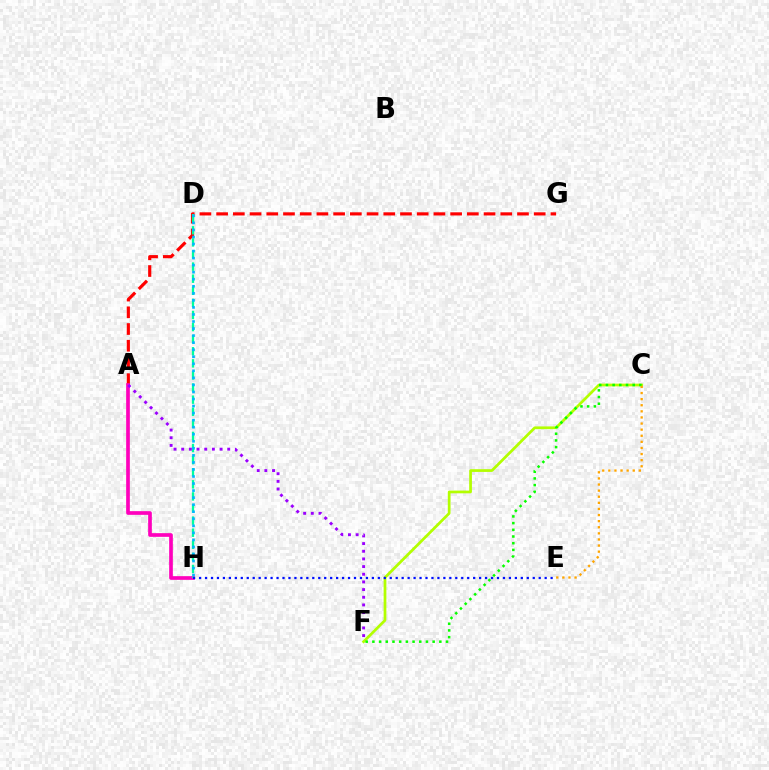{('C', 'F'): [{'color': '#b3ff00', 'line_style': 'solid', 'thickness': 1.97}, {'color': '#08ff00', 'line_style': 'dotted', 'thickness': 1.82}], ('A', 'G'): [{'color': '#ff0000', 'line_style': 'dashed', 'thickness': 2.27}], ('A', 'H'): [{'color': '#ff00bd', 'line_style': 'solid', 'thickness': 2.65}], ('D', 'H'): [{'color': '#00ff9d', 'line_style': 'dashed', 'thickness': 1.64}, {'color': '#00b5ff', 'line_style': 'dotted', 'thickness': 1.91}], ('C', 'E'): [{'color': '#ffa500', 'line_style': 'dotted', 'thickness': 1.66}], ('E', 'H'): [{'color': '#0010ff', 'line_style': 'dotted', 'thickness': 1.62}], ('A', 'F'): [{'color': '#9b00ff', 'line_style': 'dotted', 'thickness': 2.08}]}